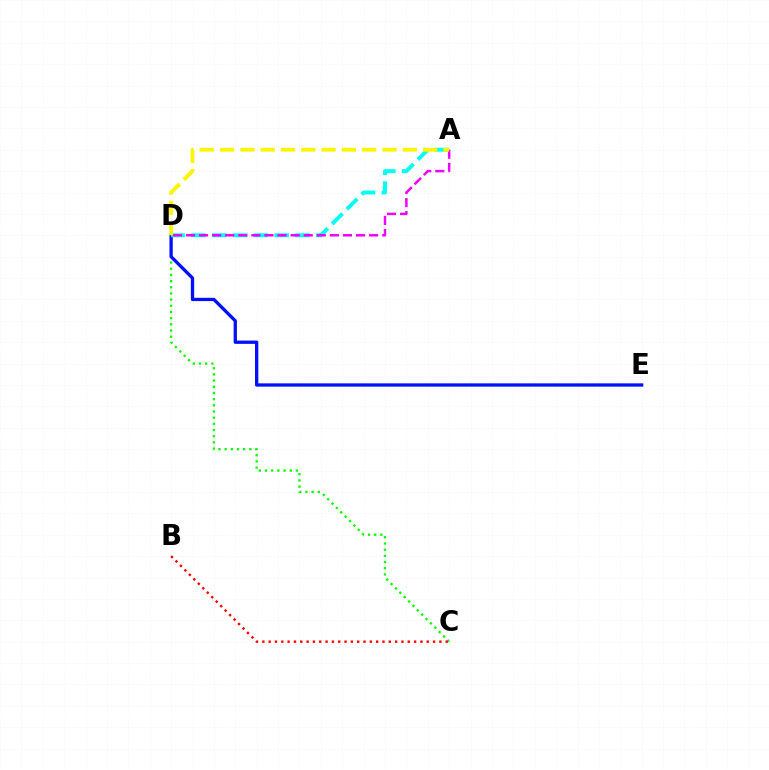{('C', 'D'): [{'color': '#08ff00', 'line_style': 'dotted', 'thickness': 1.68}], ('B', 'C'): [{'color': '#ff0000', 'line_style': 'dotted', 'thickness': 1.72}], ('D', 'E'): [{'color': '#0010ff', 'line_style': 'solid', 'thickness': 2.37}], ('A', 'D'): [{'color': '#00fff6', 'line_style': 'dashed', 'thickness': 2.83}, {'color': '#ee00ff', 'line_style': 'dashed', 'thickness': 1.78}, {'color': '#fcf500', 'line_style': 'dashed', 'thickness': 2.76}]}